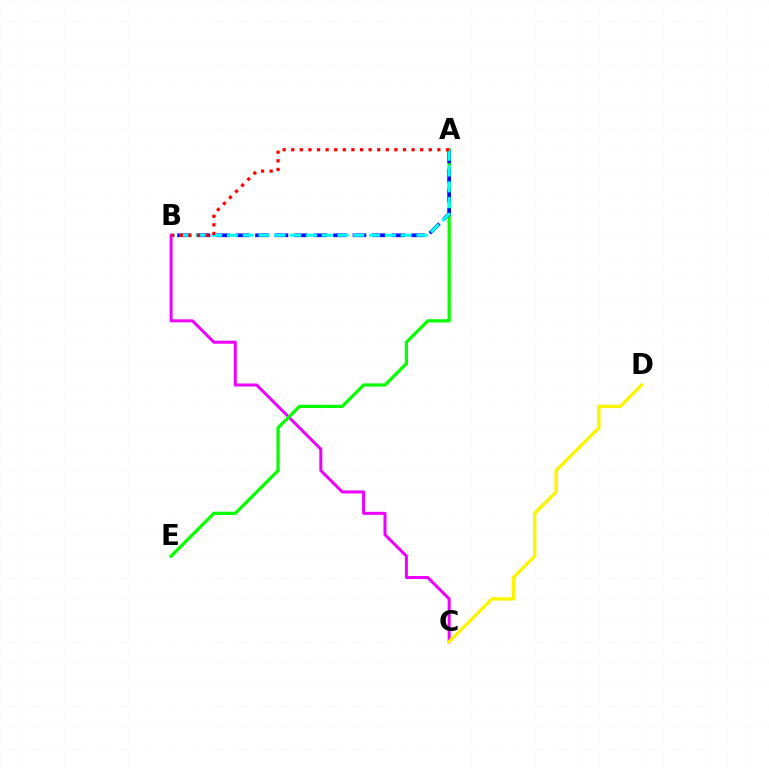{('B', 'C'): [{'color': '#ee00ff', 'line_style': 'solid', 'thickness': 2.16}], ('A', 'E'): [{'color': '#08ff00', 'line_style': 'solid', 'thickness': 2.33}], ('A', 'B'): [{'color': '#0010ff', 'line_style': 'dashed', 'thickness': 2.65}, {'color': '#00fff6', 'line_style': 'dashed', 'thickness': 2.15}, {'color': '#ff0000', 'line_style': 'dotted', 'thickness': 2.34}], ('C', 'D'): [{'color': '#fcf500', 'line_style': 'solid', 'thickness': 2.41}]}